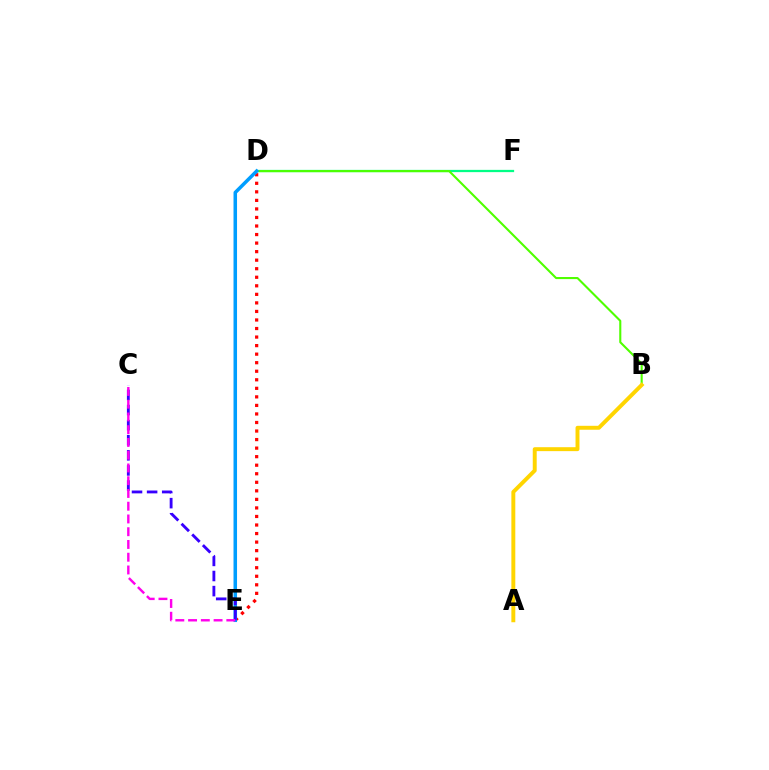{('D', 'E'): [{'color': '#ff0000', 'line_style': 'dotted', 'thickness': 2.32}, {'color': '#009eff', 'line_style': 'solid', 'thickness': 2.54}], ('D', 'F'): [{'color': '#00ff86', 'line_style': 'solid', 'thickness': 1.63}], ('B', 'D'): [{'color': '#4fff00', 'line_style': 'solid', 'thickness': 1.51}], ('A', 'B'): [{'color': '#ffd500', 'line_style': 'solid', 'thickness': 2.84}], ('C', 'E'): [{'color': '#3700ff', 'line_style': 'dashed', 'thickness': 2.05}, {'color': '#ff00ed', 'line_style': 'dashed', 'thickness': 1.73}]}